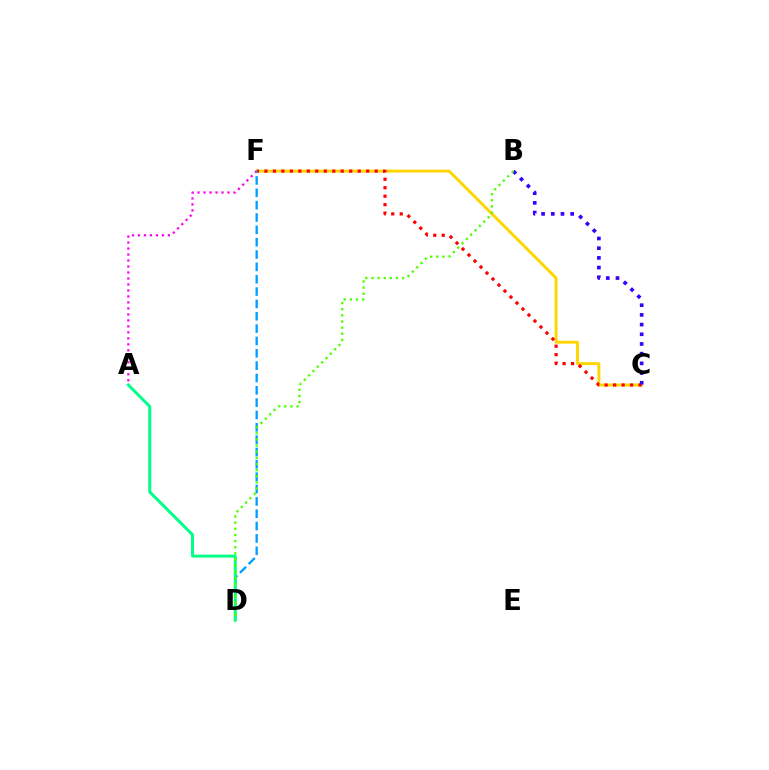{('C', 'F'): [{'color': '#ffd500', 'line_style': 'solid', 'thickness': 2.09}, {'color': '#ff0000', 'line_style': 'dotted', 'thickness': 2.3}], ('A', 'F'): [{'color': '#ff00ed', 'line_style': 'dotted', 'thickness': 1.63}], ('D', 'F'): [{'color': '#009eff', 'line_style': 'dashed', 'thickness': 1.68}], ('A', 'D'): [{'color': '#00ff86', 'line_style': 'solid', 'thickness': 2.13}], ('B', 'C'): [{'color': '#3700ff', 'line_style': 'dotted', 'thickness': 2.63}], ('B', 'D'): [{'color': '#4fff00', 'line_style': 'dotted', 'thickness': 1.67}]}